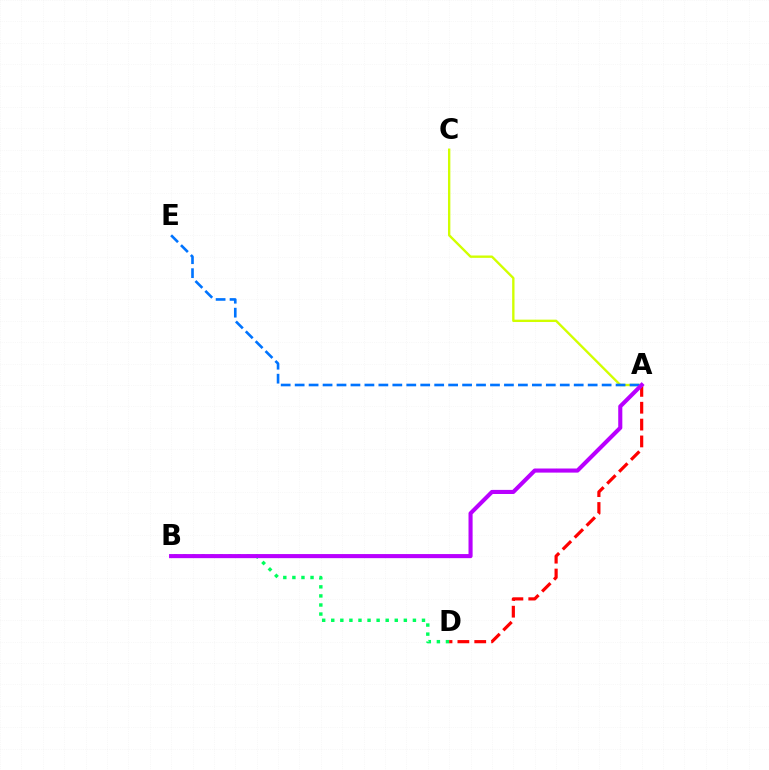{('B', 'D'): [{'color': '#00ff5c', 'line_style': 'dotted', 'thickness': 2.46}], ('A', 'C'): [{'color': '#d1ff00', 'line_style': 'solid', 'thickness': 1.7}], ('A', 'E'): [{'color': '#0074ff', 'line_style': 'dashed', 'thickness': 1.9}], ('A', 'D'): [{'color': '#ff0000', 'line_style': 'dashed', 'thickness': 2.29}], ('A', 'B'): [{'color': '#b900ff', 'line_style': 'solid', 'thickness': 2.95}]}